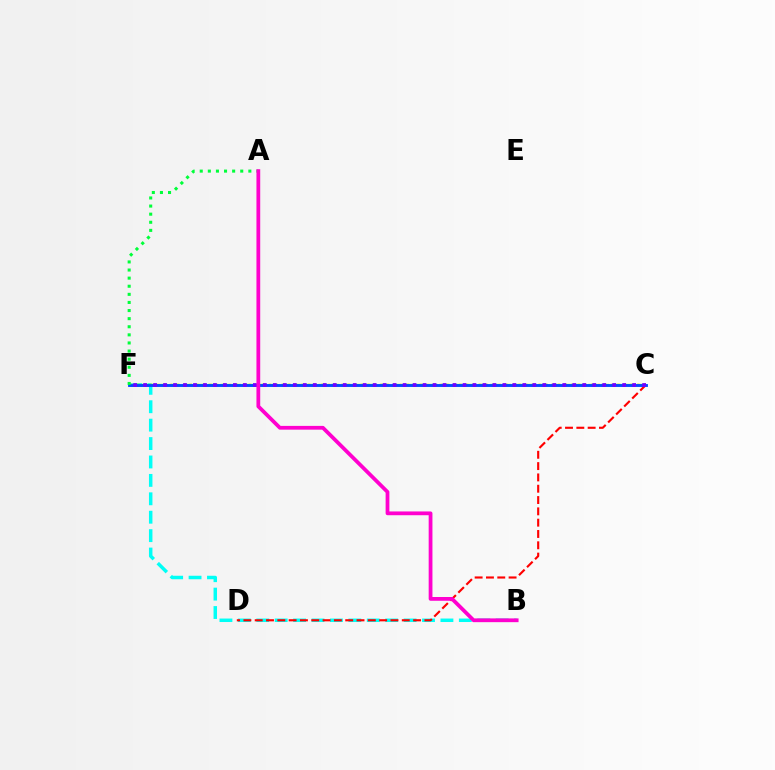{('B', 'F'): [{'color': '#00fff6', 'line_style': 'dashed', 'thickness': 2.5}], ('C', 'F'): [{'color': '#ffbd00', 'line_style': 'dotted', 'thickness': 1.79}, {'color': '#84ff00', 'line_style': 'dashed', 'thickness': 1.67}, {'color': '#004bff', 'line_style': 'solid', 'thickness': 2.07}, {'color': '#7200ff', 'line_style': 'dotted', 'thickness': 2.71}], ('C', 'D'): [{'color': '#ff0000', 'line_style': 'dashed', 'thickness': 1.54}], ('A', 'F'): [{'color': '#00ff39', 'line_style': 'dotted', 'thickness': 2.2}], ('A', 'B'): [{'color': '#ff00cf', 'line_style': 'solid', 'thickness': 2.71}]}